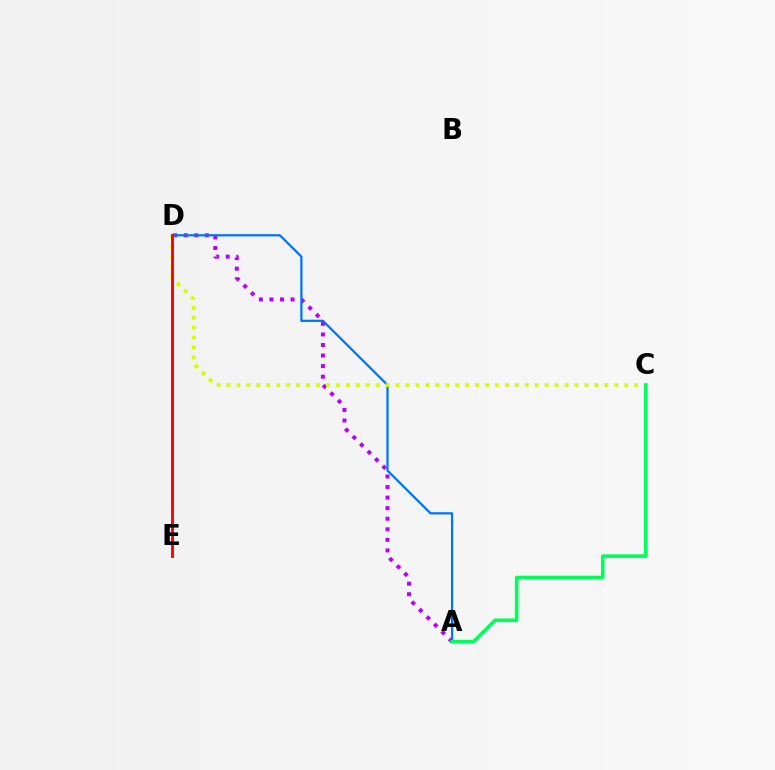{('A', 'D'): [{'color': '#b900ff', 'line_style': 'dotted', 'thickness': 2.87}, {'color': '#0074ff', 'line_style': 'solid', 'thickness': 1.62}], ('C', 'D'): [{'color': '#d1ff00', 'line_style': 'dotted', 'thickness': 2.7}], ('D', 'E'): [{'color': '#ff0000', 'line_style': 'solid', 'thickness': 2.08}], ('A', 'C'): [{'color': '#00ff5c', 'line_style': 'solid', 'thickness': 2.6}]}